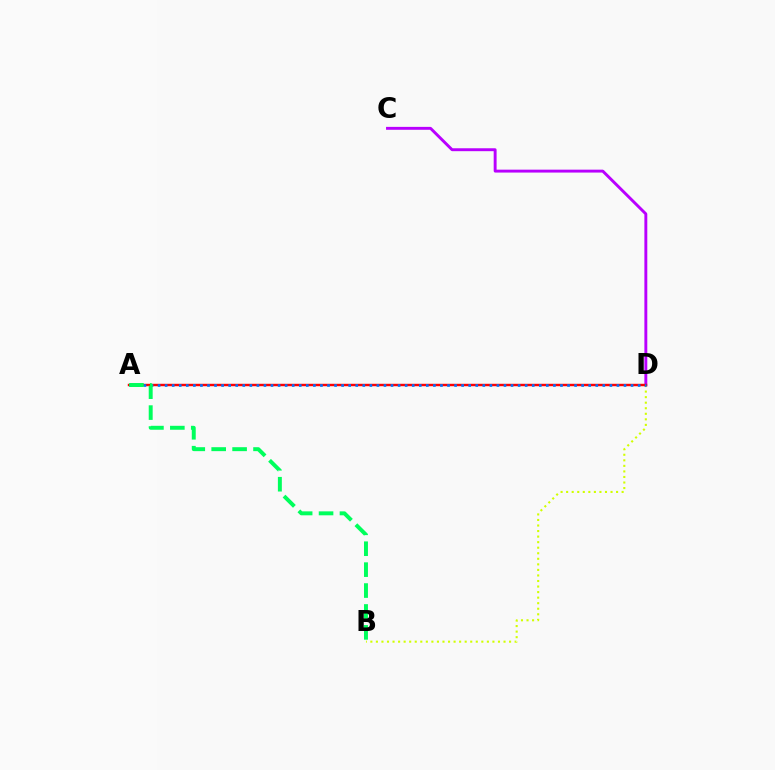{('C', 'D'): [{'color': '#b900ff', 'line_style': 'solid', 'thickness': 2.1}], ('B', 'D'): [{'color': '#d1ff00', 'line_style': 'dotted', 'thickness': 1.51}], ('A', 'D'): [{'color': '#ff0000', 'line_style': 'solid', 'thickness': 1.75}, {'color': '#0074ff', 'line_style': 'dotted', 'thickness': 1.92}], ('A', 'B'): [{'color': '#00ff5c', 'line_style': 'dashed', 'thickness': 2.84}]}